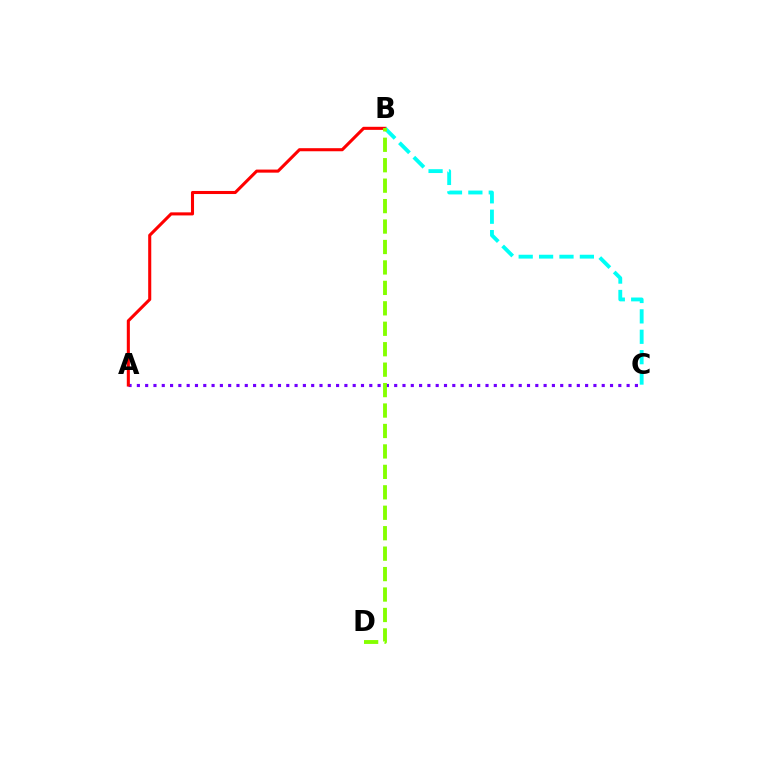{('A', 'C'): [{'color': '#7200ff', 'line_style': 'dotted', 'thickness': 2.26}], ('A', 'B'): [{'color': '#ff0000', 'line_style': 'solid', 'thickness': 2.21}], ('B', 'C'): [{'color': '#00fff6', 'line_style': 'dashed', 'thickness': 2.77}], ('B', 'D'): [{'color': '#84ff00', 'line_style': 'dashed', 'thickness': 2.78}]}